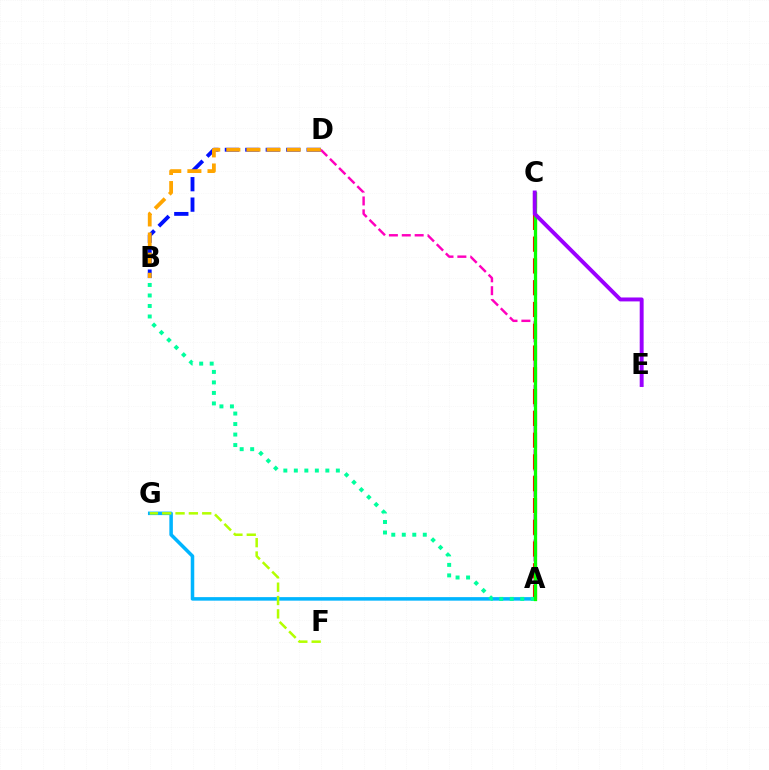{('B', 'D'): [{'color': '#0010ff', 'line_style': 'dashed', 'thickness': 2.78}, {'color': '#ffa500', 'line_style': 'dashed', 'thickness': 2.73}], ('A', 'D'): [{'color': '#ff00bd', 'line_style': 'dashed', 'thickness': 1.75}], ('A', 'G'): [{'color': '#00b5ff', 'line_style': 'solid', 'thickness': 2.54}], ('A', 'C'): [{'color': '#ff0000', 'line_style': 'dashed', 'thickness': 2.96}, {'color': '#08ff00', 'line_style': 'solid', 'thickness': 2.37}], ('A', 'B'): [{'color': '#00ff9d', 'line_style': 'dotted', 'thickness': 2.85}], ('F', 'G'): [{'color': '#b3ff00', 'line_style': 'dashed', 'thickness': 1.81}], ('C', 'E'): [{'color': '#9b00ff', 'line_style': 'solid', 'thickness': 2.83}]}